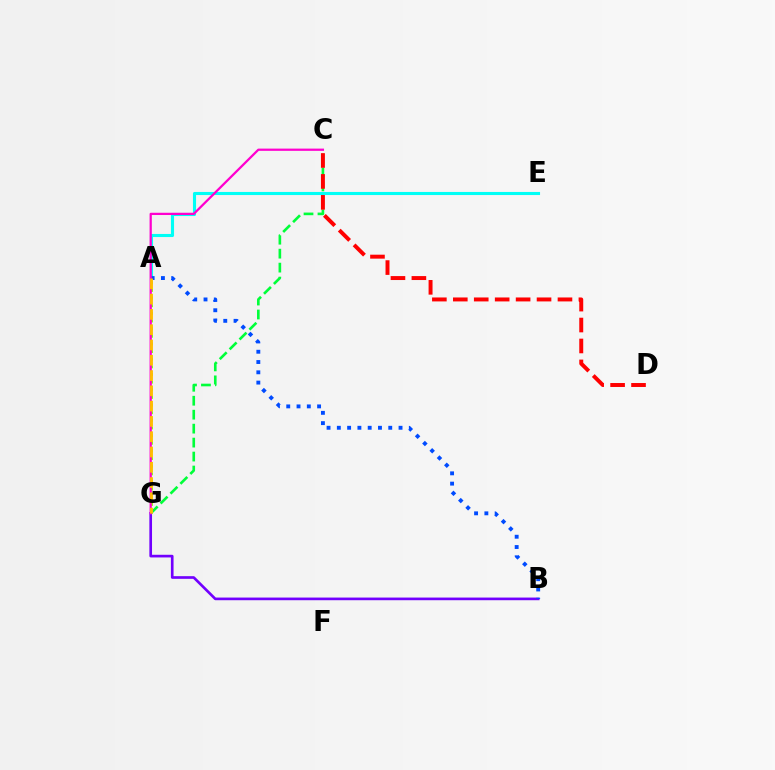{('B', 'G'): [{'color': '#7200ff', 'line_style': 'solid', 'thickness': 1.91}], ('A', 'G'): [{'color': '#84ff00', 'line_style': 'dotted', 'thickness': 2.08}, {'color': '#ffbd00', 'line_style': 'dashed', 'thickness': 2.08}], ('A', 'E'): [{'color': '#00fff6', 'line_style': 'solid', 'thickness': 2.23}], ('C', 'G'): [{'color': '#00ff39', 'line_style': 'dashed', 'thickness': 1.9}, {'color': '#ff00cf', 'line_style': 'solid', 'thickness': 1.62}], ('A', 'B'): [{'color': '#004bff', 'line_style': 'dotted', 'thickness': 2.79}], ('C', 'D'): [{'color': '#ff0000', 'line_style': 'dashed', 'thickness': 2.84}]}